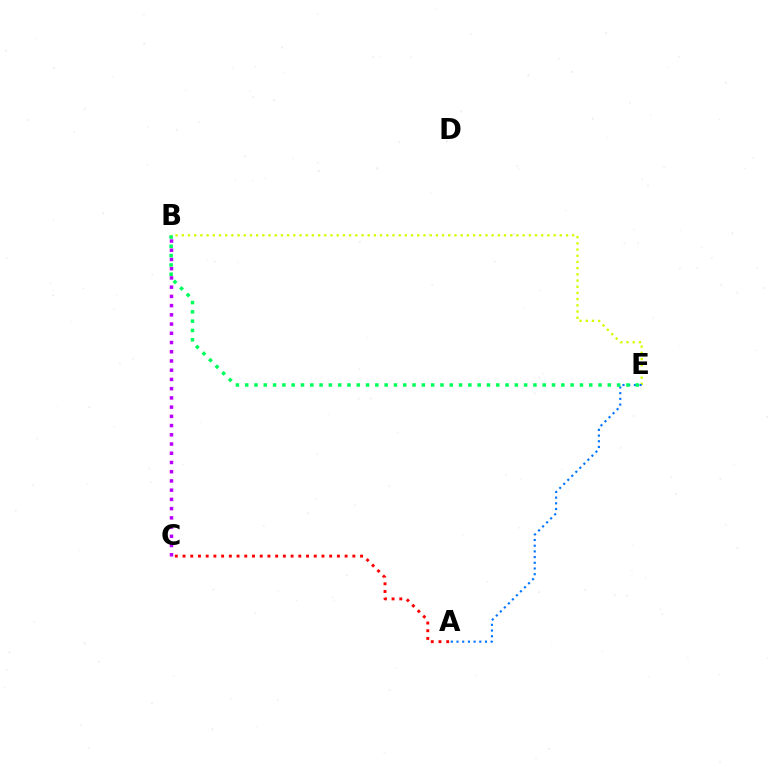{('A', 'C'): [{'color': '#ff0000', 'line_style': 'dotted', 'thickness': 2.1}], ('B', 'E'): [{'color': '#d1ff00', 'line_style': 'dotted', 'thickness': 1.68}, {'color': '#00ff5c', 'line_style': 'dotted', 'thickness': 2.53}], ('B', 'C'): [{'color': '#b900ff', 'line_style': 'dotted', 'thickness': 2.51}], ('A', 'E'): [{'color': '#0074ff', 'line_style': 'dotted', 'thickness': 1.55}]}